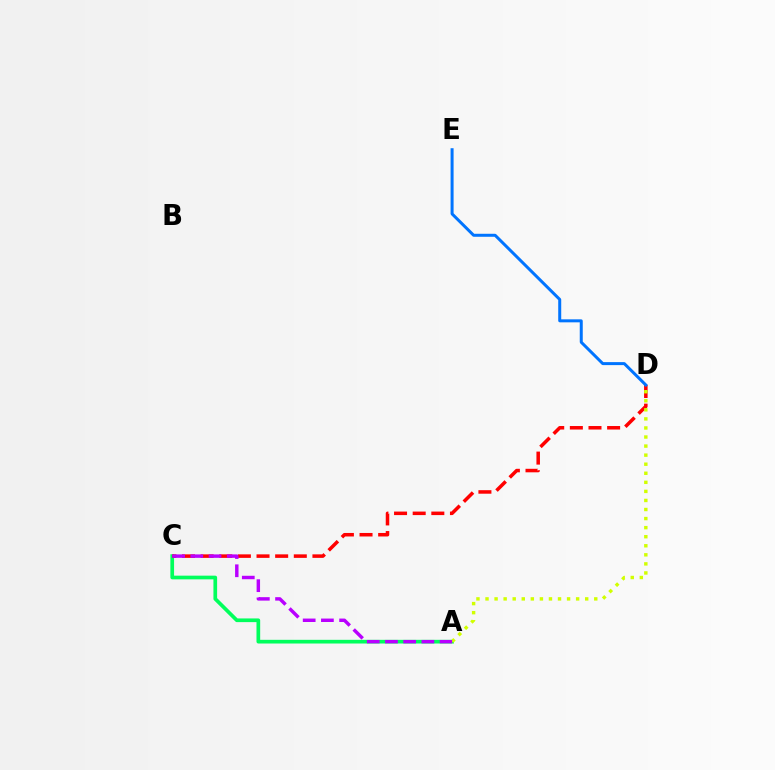{('A', 'C'): [{'color': '#00ff5c', 'line_style': 'solid', 'thickness': 2.66}, {'color': '#b900ff', 'line_style': 'dashed', 'thickness': 2.48}], ('C', 'D'): [{'color': '#ff0000', 'line_style': 'dashed', 'thickness': 2.53}], ('A', 'D'): [{'color': '#d1ff00', 'line_style': 'dotted', 'thickness': 2.46}], ('D', 'E'): [{'color': '#0074ff', 'line_style': 'solid', 'thickness': 2.16}]}